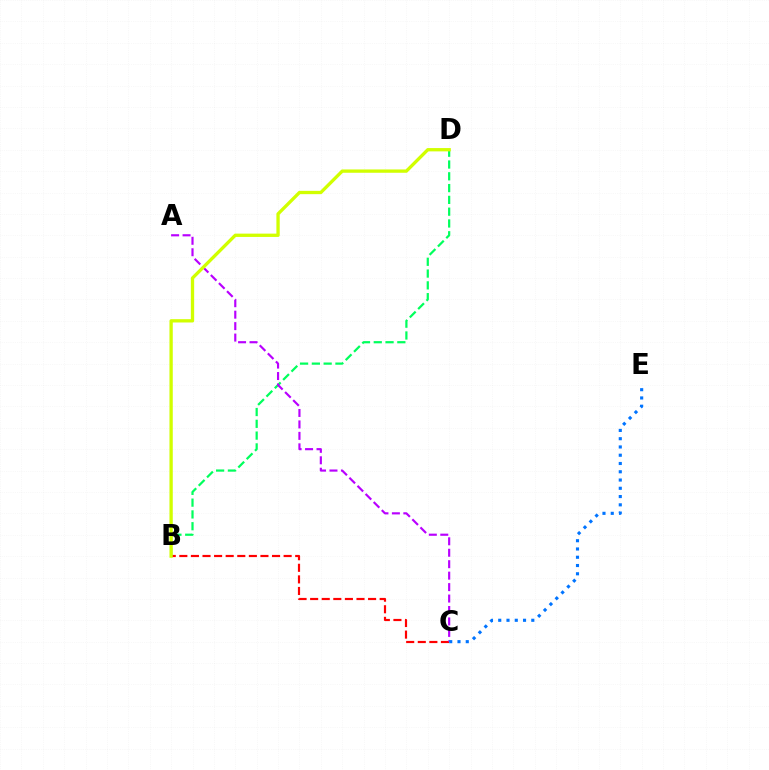{('B', 'C'): [{'color': '#ff0000', 'line_style': 'dashed', 'thickness': 1.57}], ('B', 'D'): [{'color': '#00ff5c', 'line_style': 'dashed', 'thickness': 1.6}, {'color': '#d1ff00', 'line_style': 'solid', 'thickness': 2.38}], ('A', 'C'): [{'color': '#b900ff', 'line_style': 'dashed', 'thickness': 1.56}], ('C', 'E'): [{'color': '#0074ff', 'line_style': 'dotted', 'thickness': 2.25}]}